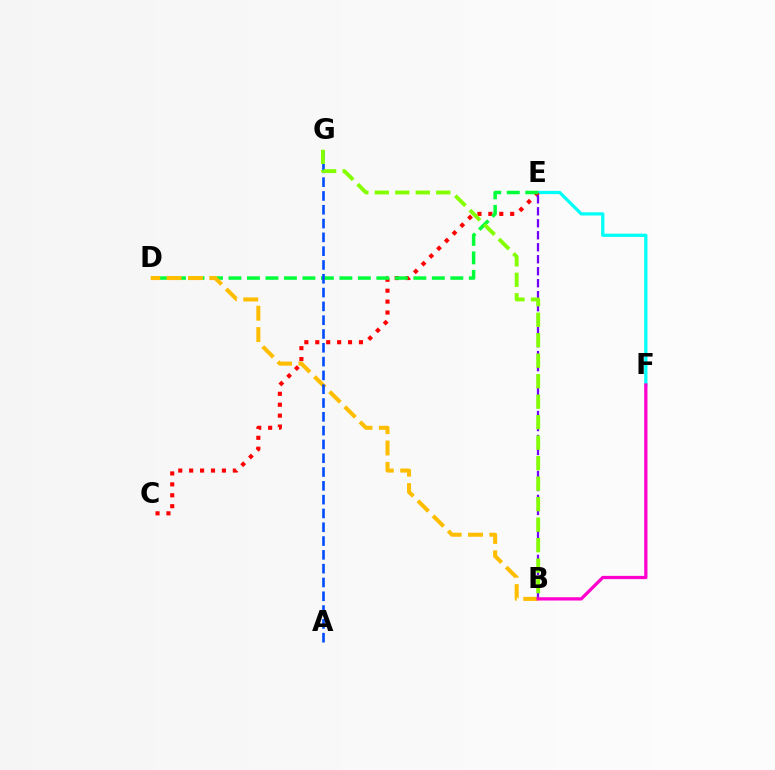{('E', 'F'): [{'color': '#00fff6', 'line_style': 'solid', 'thickness': 2.33}], ('C', 'E'): [{'color': '#ff0000', 'line_style': 'dotted', 'thickness': 2.97}], ('D', 'E'): [{'color': '#00ff39', 'line_style': 'dashed', 'thickness': 2.51}], ('B', 'D'): [{'color': '#ffbd00', 'line_style': 'dashed', 'thickness': 2.9}], ('B', 'E'): [{'color': '#7200ff', 'line_style': 'dashed', 'thickness': 1.63}], ('A', 'G'): [{'color': '#004bff', 'line_style': 'dashed', 'thickness': 1.88}], ('B', 'F'): [{'color': '#ff00cf', 'line_style': 'solid', 'thickness': 2.35}], ('B', 'G'): [{'color': '#84ff00', 'line_style': 'dashed', 'thickness': 2.78}]}